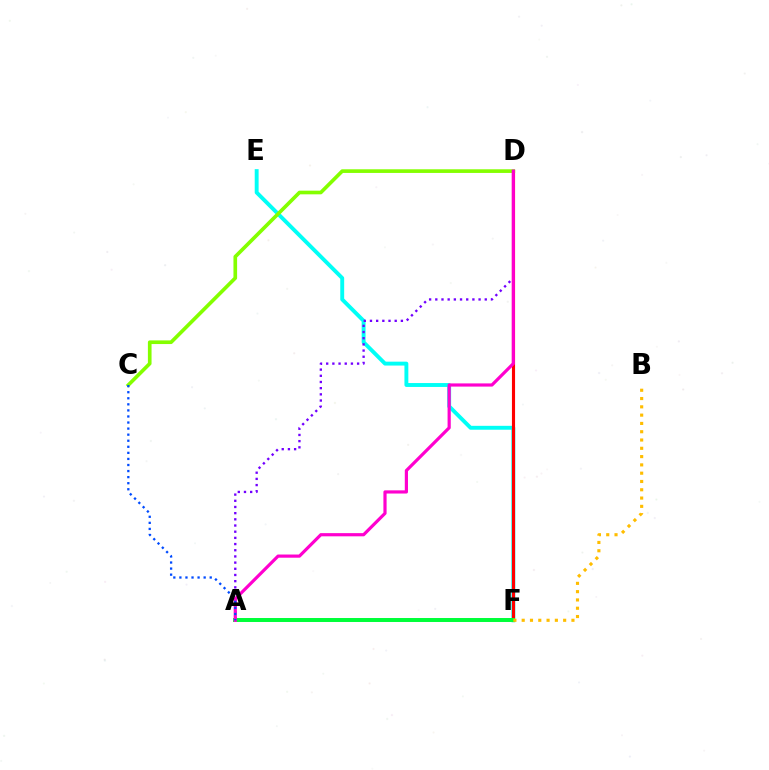{('E', 'F'): [{'color': '#00fff6', 'line_style': 'solid', 'thickness': 2.8}], ('A', 'D'): [{'color': '#7200ff', 'line_style': 'dotted', 'thickness': 1.68}, {'color': '#ff00cf', 'line_style': 'solid', 'thickness': 2.29}], ('D', 'F'): [{'color': '#ff0000', 'line_style': 'solid', 'thickness': 2.25}], ('A', 'F'): [{'color': '#00ff39', 'line_style': 'solid', 'thickness': 2.86}], ('C', 'D'): [{'color': '#84ff00', 'line_style': 'solid', 'thickness': 2.63}], ('B', 'F'): [{'color': '#ffbd00', 'line_style': 'dotted', 'thickness': 2.25}], ('A', 'C'): [{'color': '#004bff', 'line_style': 'dotted', 'thickness': 1.65}]}